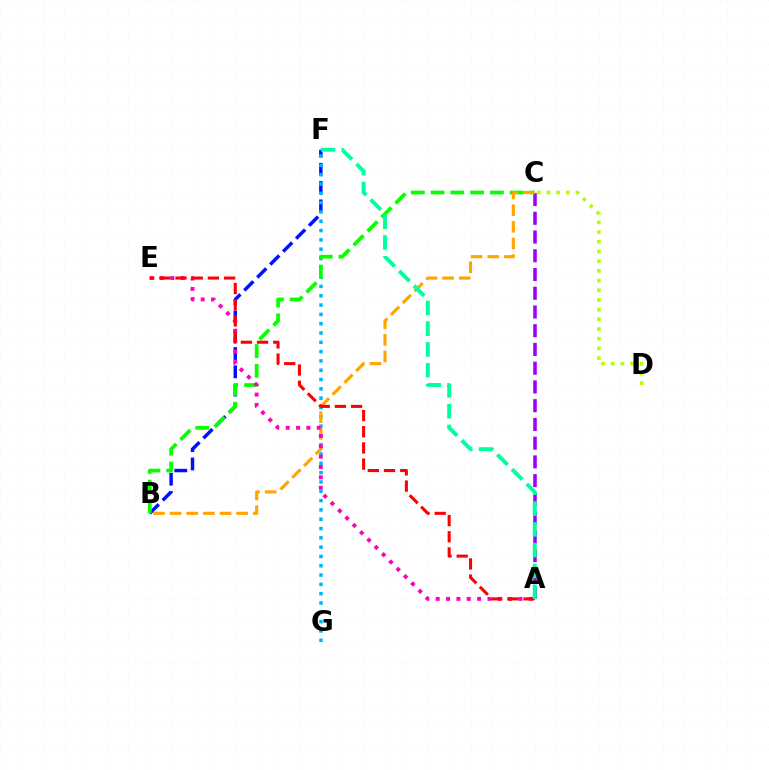{('B', 'F'): [{'color': '#0010ff', 'line_style': 'dashed', 'thickness': 2.49}], ('F', 'G'): [{'color': '#00b5ff', 'line_style': 'dotted', 'thickness': 2.53}], ('A', 'C'): [{'color': '#9b00ff', 'line_style': 'dashed', 'thickness': 2.55}], ('B', 'C'): [{'color': '#08ff00', 'line_style': 'dashed', 'thickness': 2.69}, {'color': '#ffa500', 'line_style': 'dashed', 'thickness': 2.26}], ('C', 'D'): [{'color': '#b3ff00', 'line_style': 'dotted', 'thickness': 2.63}], ('A', 'E'): [{'color': '#ff00bd', 'line_style': 'dotted', 'thickness': 2.81}, {'color': '#ff0000', 'line_style': 'dashed', 'thickness': 2.2}], ('A', 'F'): [{'color': '#00ff9d', 'line_style': 'dashed', 'thickness': 2.82}]}